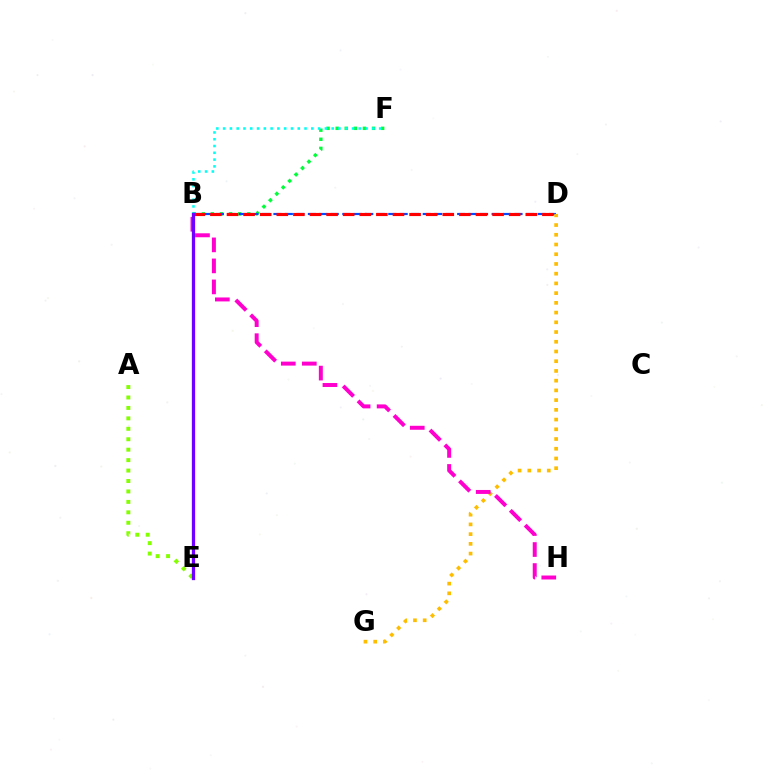{('A', 'E'): [{'color': '#84ff00', 'line_style': 'dotted', 'thickness': 2.84}], ('B', 'F'): [{'color': '#00ff39', 'line_style': 'dotted', 'thickness': 2.47}, {'color': '#00fff6', 'line_style': 'dotted', 'thickness': 1.84}], ('B', 'D'): [{'color': '#004bff', 'line_style': 'dashed', 'thickness': 1.56}, {'color': '#ff0000', 'line_style': 'dashed', 'thickness': 2.26}], ('D', 'G'): [{'color': '#ffbd00', 'line_style': 'dotted', 'thickness': 2.64}], ('B', 'H'): [{'color': '#ff00cf', 'line_style': 'dashed', 'thickness': 2.85}], ('B', 'E'): [{'color': '#7200ff', 'line_style': 'solid', 'thickness': 2.36}]}